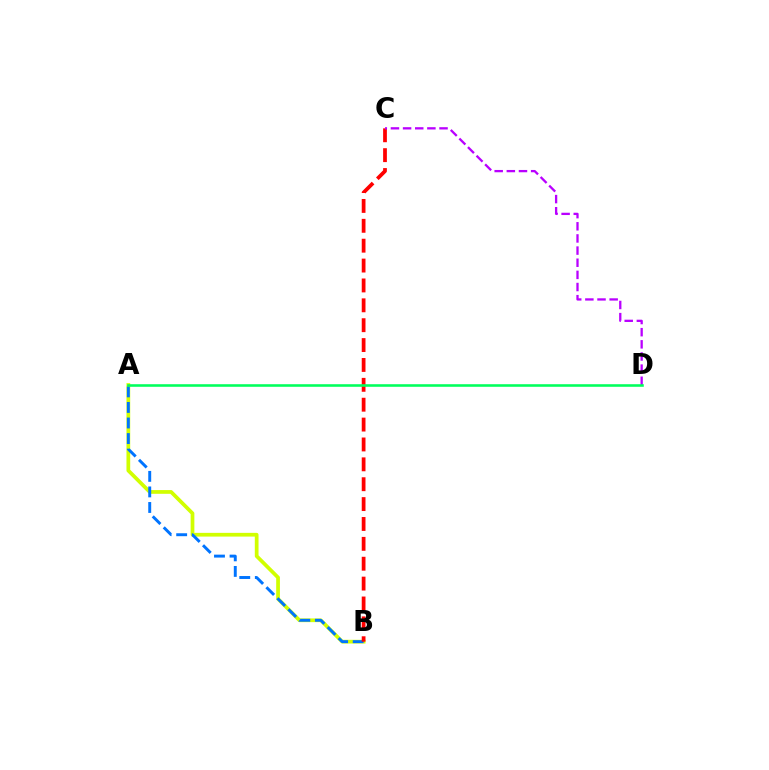{('A', 'B'): [{'color': '#d1ff00', 'line_style': 'solid', 'thickness': 2.69}, {'color': '#0074ff', 'line_style': 'dashed', 'thickness': 2.11}], ('B', 'C'): [{'color': '#ff0000', 'line_style': 'dashed', 'thickness': 2.7}], ('C', 'D'): [{'color': '#b900ff', 'line_style': 'dashed', 'thickness': 1.65}], ('A', 'D'): [{'color': '#00ff5c', 'line_style': 'solid', 'thickness': 1.86}]}